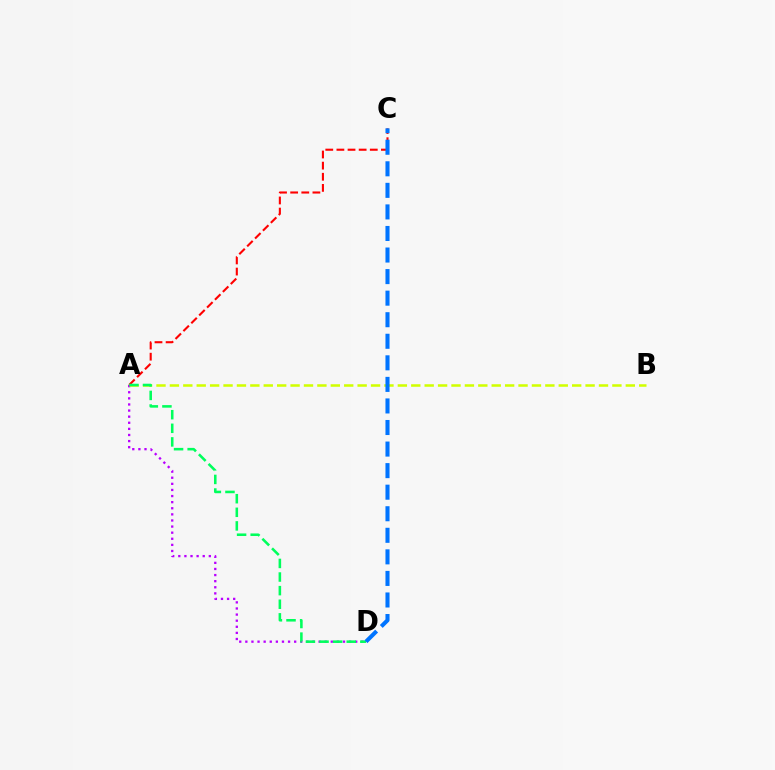{('A', 'D'): [{'color': '#b900ff', 'line_style': 'dotted', 'thickness': 1.66}, {'color': '#00ff5c', 'line_style': 'dashed', 'thickness': 1.85}], ('A', 'C'): [{'color': '#ff0000', 'line_style': 'dashed', 'thickness': 1.51}], ('A', 'B'): [{'color': '#d1ff00', 'line_style': 'dashed', 'thickness': 1.82}], ('C', 'D'): [{'color': '#0074ff', 'line_style': 'dashed', 'thickness': 2.93}]}